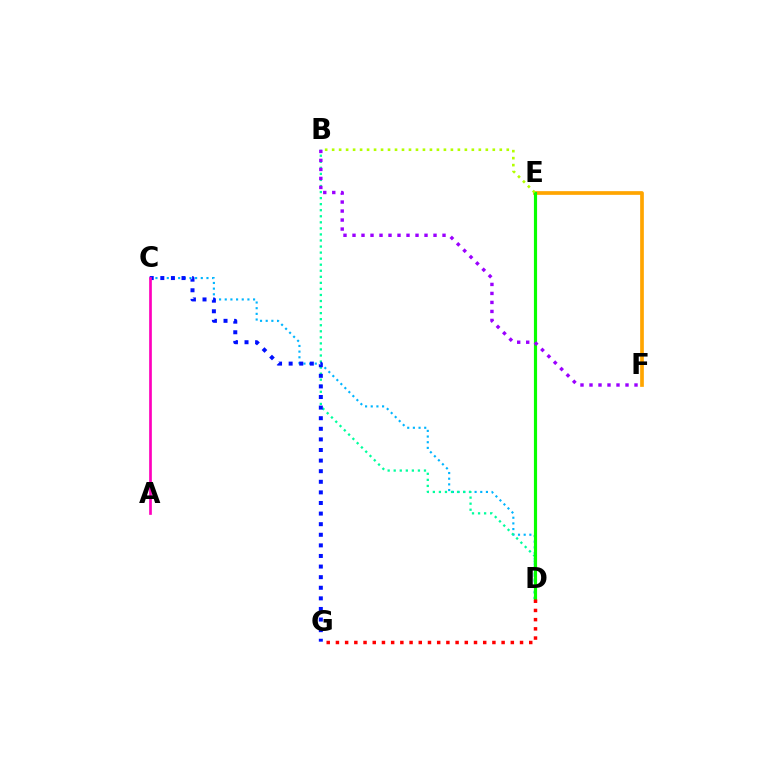{('E', 'F'): [{'color': '#ffa500', 'line_style': 'solid', 'thickness': 2.66}], ('C', 'D'): [{'color': '#00b5ff', 'line_style': 'dotted', 'thickness': 1.54}], ('B', 'D'): [{'color': '#00ff9d', 'line_style': 'dotted', 'thickness': 1.64}], ('C', 'G'): [{'color': '#0010ff', 'line_style': 'dotted', 'thickness': 2.88}], ('A', 'C'): [{'color': '#ff00bd', 'line_style': 'solid', 'thickness': 1.94}], ('D', 'E'): [{'color': '#08ff00', 'line_style': 'solid', 'thickness': 2.27}], ('B', 'F'): [{'color': '#9b00ff', 'line_style': 'dotted', 'thickness': 2.45}], ('D', 'G'): [{'color': '#ff0000', 'line_style': 'dotted', 'thickness': 2.5}], ('B', 'E'): [{'color': '#b3ff00', 'line_style': 'dotted', 'thickness': 1.9}]}